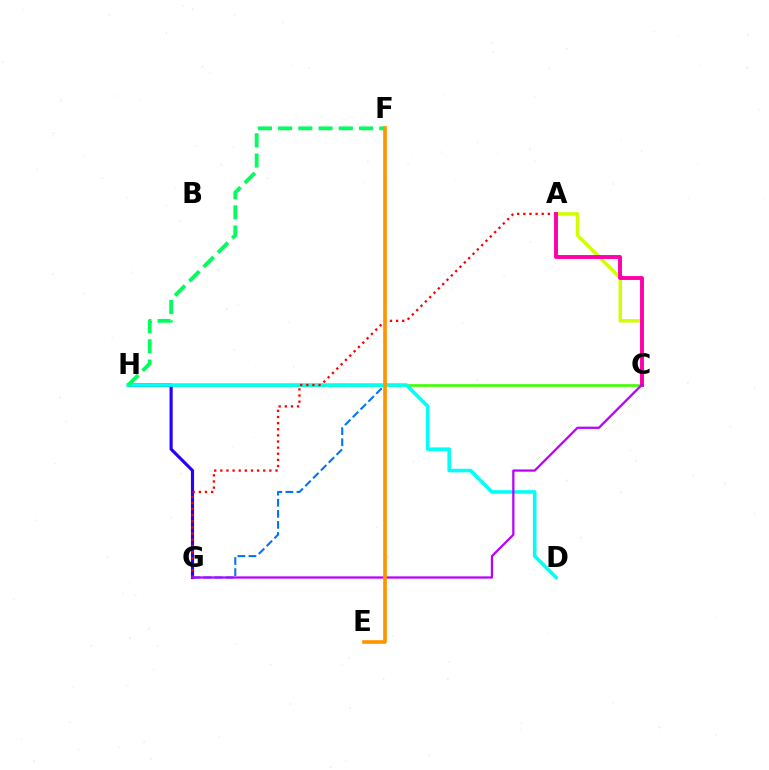{('F', 'G'): [{'color': '#0074ff', 'line_style': 'dashed', 'thickness': 1.5}], ('C', 'H'): [{'color': '#3dff00', 'line_style': 'solid', 'thickness': 1.91}], ('G', 'H'): [{'color': '#2500ff', 'line_style': 'solid', 'thickness': 2.26}], ('D', 'H'): [{'color': '#00fff6', 'line_style': 'solid', 'thickness': 2.58}], ('F', 'H'): [{'color': '#00ff5c', 'line_style': 'dashed', 'thickness': 2.75}], ('A', 'G'): [{'color': '#ff0000', 'line_style': 'dotted', 'thickness': 1.66}], ('A', 'C'): [{'color': '#d1ff00', 'line_style': 'solid', 'thickness': 2.46}, {'color': '#ff00ac', 'line_style': 'solid', 'thickness': 2.82}], ('C', 'G'): [{'color': '#b900ff', 'line_style': 'solid', 'thickness': 1.62}], ('E', 'F'): [{'color': '#ff9400', 'line_style': 'solid', 'thickness': 2.62}]}